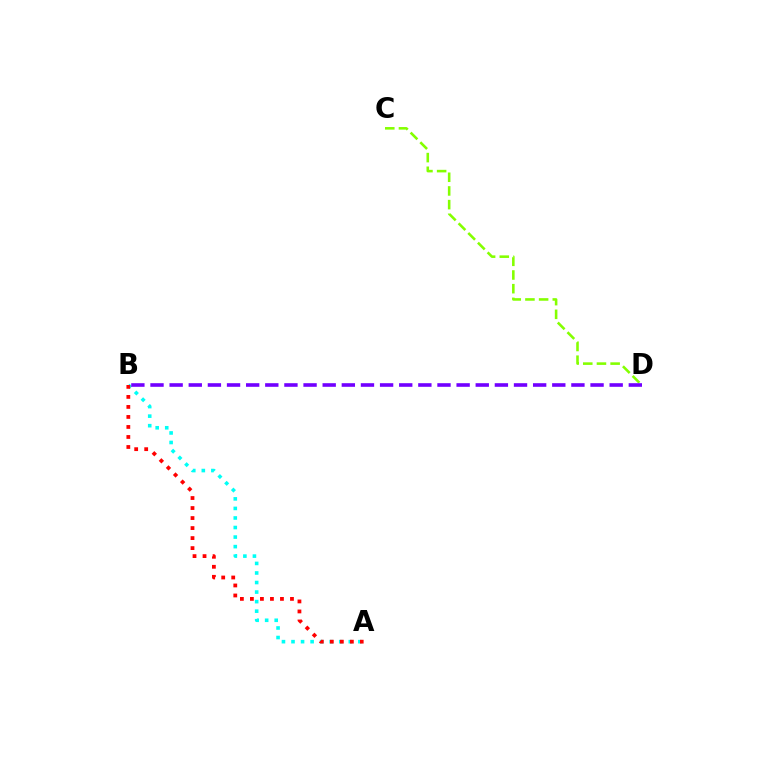{('A', 'B'): [{'color': '#00fff6', 'line_style': 'dotted', 'thickness': 2.59}, {'color': '#ff0000', 'line_style': 'dotted', 'thickness': 2.72}], ('C', 'D'): [{'color': '#84ff00', 'line_style': 'dashed', 'thickness': 1.86}], ('B', 'D'): [{'color': '#7200ff', 'line_style': 'dashed', 'thickness': 2.6}]}